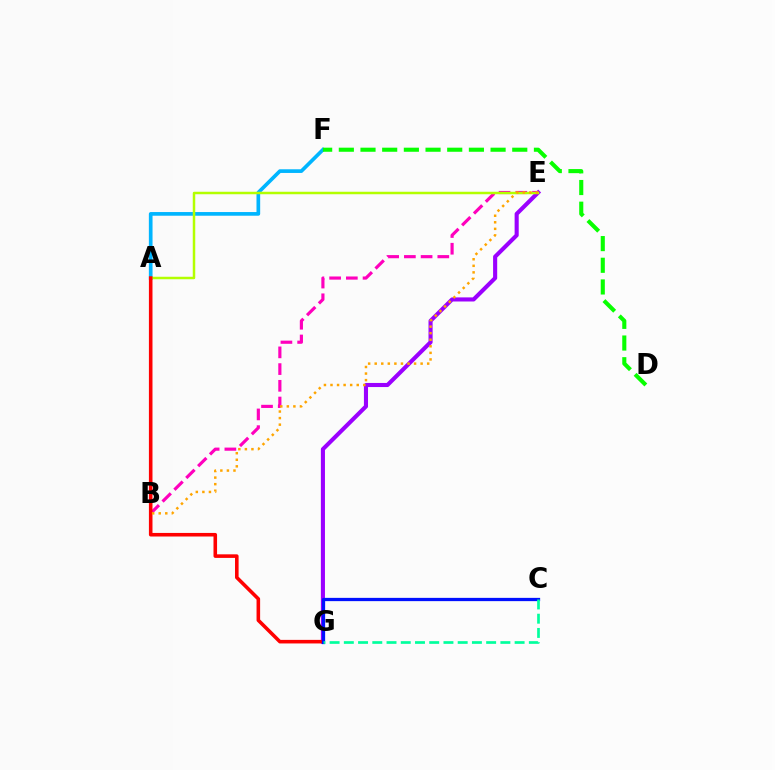{('E', 'G'): [{'color': '#9b00ff', 'line_style': 'solid', 'thickness': 2.95}], ('B', 'E'): [{'color': '#ff00bd', 'line_style': 'dashed', 'thickness': 2.27}, {'color': '#ffa500', 'line_style': 'dotted', 'thickness': 1.78}], ('A', 'F'): [{'color': '#00b5ff', 'line_style': 'solid', 'thickness': 2.65}], ('A', 'E'): [{'color': '#b3ff00', 'line_style': 'solid', 'thickness': 1.79}], ('A', 'G'): [{'color': '#ff0000', 'line_style': 'solid', 'thickness': 2.57}], ('D', 'F'): [{'color': '#08ff00', 'line_style': 'dashed', 'thickness': 2.95}], ('C', 'G'): [{'color': '#0010ff', 'line_style': 'solid', 'thickness': 2.35}, {'color': '#00ff9d', 'line_style': 'dashed', 'thickness': 1.93}]}